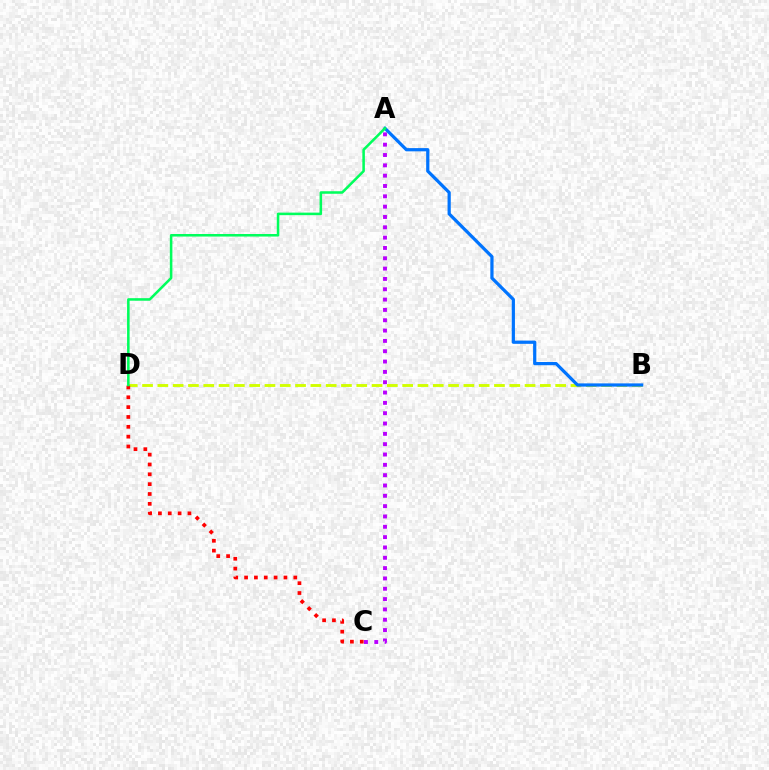{('B', 'D'): [{'color': '#d1ff00', 'line_style': 'dashed', 'thickness': 2.08}], ('A', 'C'): [{'color': '#b900ff', 'line_style': 'dotted', 'thickness': 2.81}], ('C', 'D'): [{'color': '#ff0000', 'line_style': 'dotted', 'thickness': 2.67}], ('A', 'B'): [{'color': '#0074ff', 'line_style': 'solid', 'thickness': 2.32}], ('A', 'D'): [{'color': '#00ff5c', 'line_style': 'solid', 'thickness': 1.83}]}